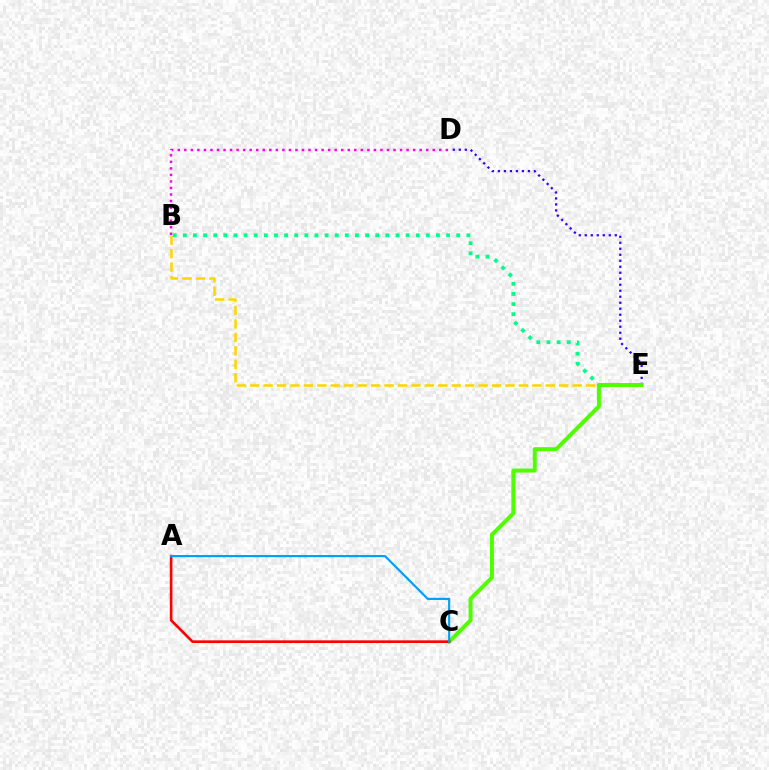{('B', 'E'): [{'color': '#ffd500', 'line_style': 'dashed', 'thickness': 1.83}, {'color': '#00ff86', 'line_style': 'dotted', 'thickness': 2.75}], ('D', 'E'): [{'color': '#3700ff', 'line_style': 'dotted', 'thickness': 1.63}], ('C', 'E'): [{'color': '#4fff00', 'line_style': 'solid', 'thickness': 2.86}], ('A', 'C'): [{'color': '#ff0000', 'line_style': 'solid', 'thickness': 1.89}, {'color': '#009eff', 'line_style': 'solid', 'thickness': 1.55}], ('B', 'D'): [{'color': '#ff00ed', 'line_style': 'dotted', 'thickness': 1.78}]}